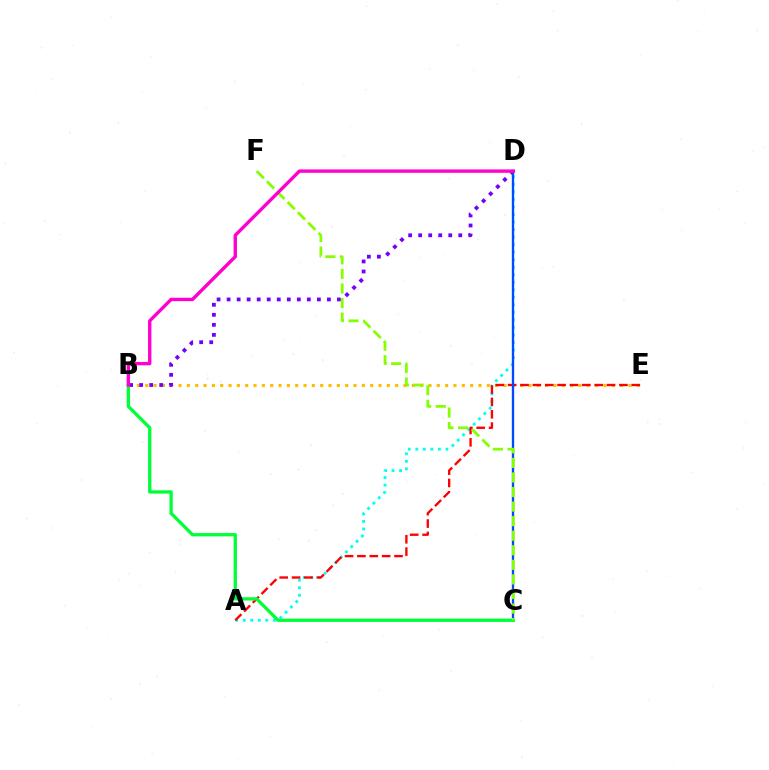{('B', 'E'): [{'color': '#ffbd00', 'line_style': 'dotted', 'thickness': 2.26}], ('A', 'D'): [{'color': '#00fff6', 'line_style': 'dotted', 'thickness': 2.05}], ('B', 'D'): [{'color': '#7200ff', 'line_style': 'dotted', 'thickness': 2.72}, {'color': '#ff00cf', 'line_style': 'solid', 'thickness': 2.43}], ('A', 'E'): [{'color': '#ff0000', 'line_style': 'dashed', 'thickness': 1.68}], ('C', 'D'): [{'color': '#004bff', 'line_style': 'solid', 'thickness': 1.68}], ('B', 'C'): [{'color': '#00ff39', 'line_style': 'solid', 'thickness': 2.37}], ('C', 'F'): [{'color': '#84ff00', 'line_style': 'dashed', 'thickness': 1.98}]}